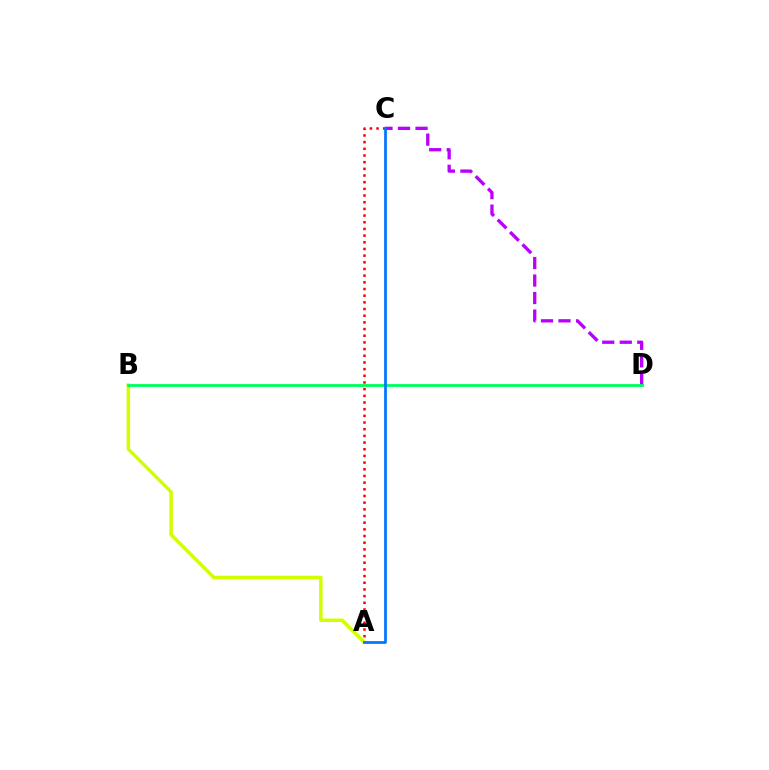{('A', 'B'): [{'color': '#d1ff00', 'line_style': 'solid', 'thickness': 2.53}], ('C', 'D'): [{'color': '#b900ff', 'line_style': 'dashed', 'thickness': 2.38}], ('A', 'C'): [{'color': '#ff0000', 'line_style': 'dotted', 'thickness': 1.81}, {'color': '#0074ff', 'line_style': 'solid', 'thickness': 1.95}], ('B', 'D'): [{'color': '#00ff5c', 'line_style': 'solid', 'thickness': 2.04}]}